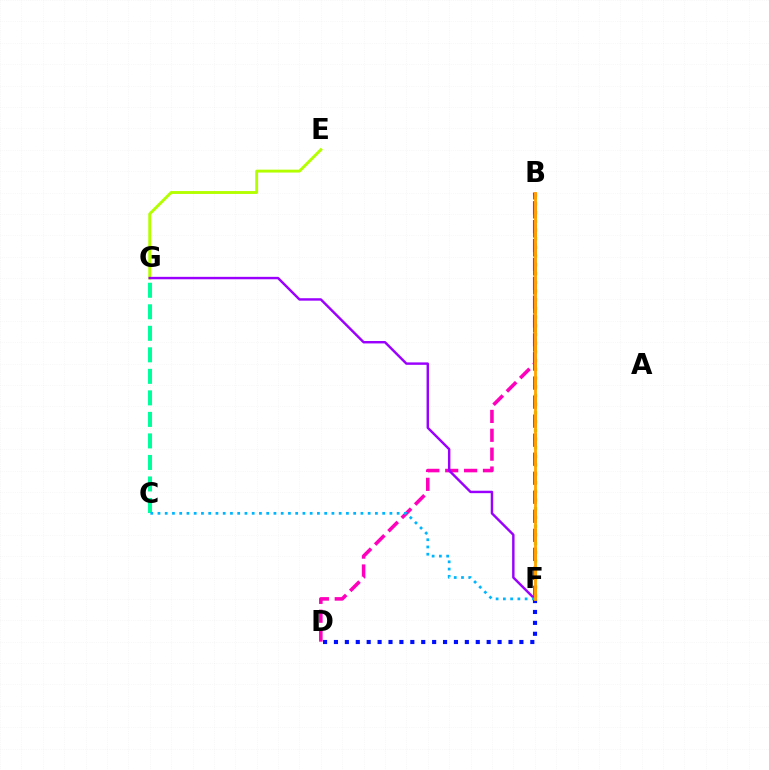{('B', 'F'): [{'color': '#08ff00', 'line_style': 'dotted', 'thickness': 2.37}, {'color': '#ff0000', 'line_style': 'dashed', 'thickness': 2.58}, {'color': '#ffa500', 'line_style': 'solid', 'thickness': 2.06}], ('B', 'D'): [{'color': '#ff00bd', 'line_style': 'dashed', 'thickness': 2.56}], ('E', 'G'): [{'color': '#b3ff00', 'line_style': 'solid', 'thickness': 2.08}], ('D', 'F'): [{'color': '#0010ff', 'line_style': 'dotted', 'thickness': 2.96}], ('C', 'G'): [{'color': '#00ff9d', 'line_style': 'dashed', 'thickness': 2.92}], ('F', 'G'): [{'color': '#9b00ff', 'line_style': 'solid', 'thickness': 1.75}], ('C', 'F'): [{'color': '#00b5ff', 'line_style': 'dotted', 'thickness': 1.97}]}